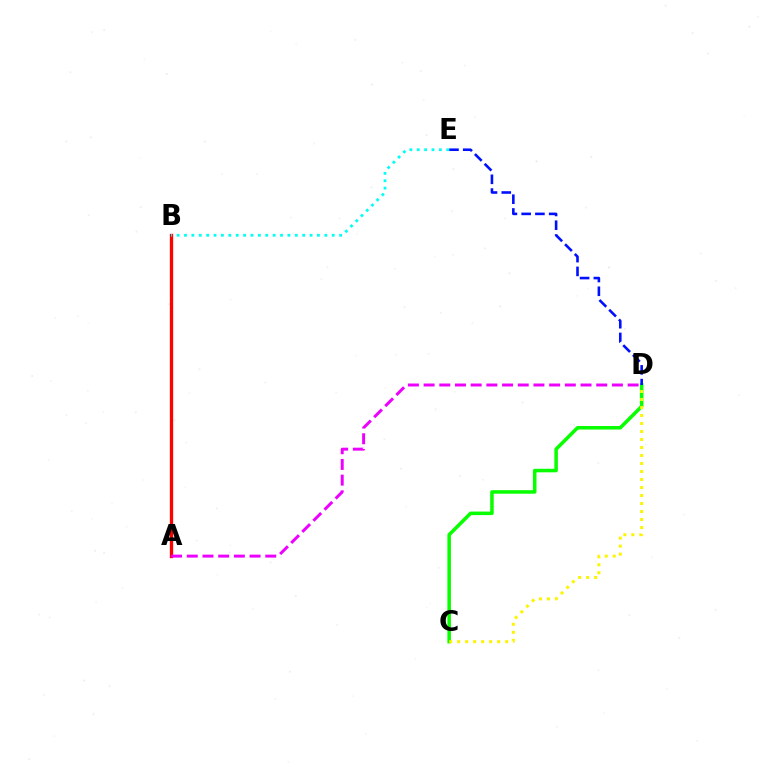{('C', 'D'): [{'color': '#08ff00', 'line_style': 'solid', 'thickness': 2.54}, {'color': '#fcf500', 'line_style': 'dotted', 'thickness': 2.17}], ('D', 'E'): [{'color': '#0010ff', 'line_style': 'dashed', 'thickness': 1.87}], ('A', 'B'): [{'color': '#ff0000', 'line_style': 'solid', 'thickness': 2.39}], ('B', 'E'): [{'color': '#00fff6', 'line_style': 'dotted', 'thickness': 2.01}], ('A', 'D'): [{'color': '#ee00ff', 'line_style': 'dashed', 'thickness': 2.13}]}